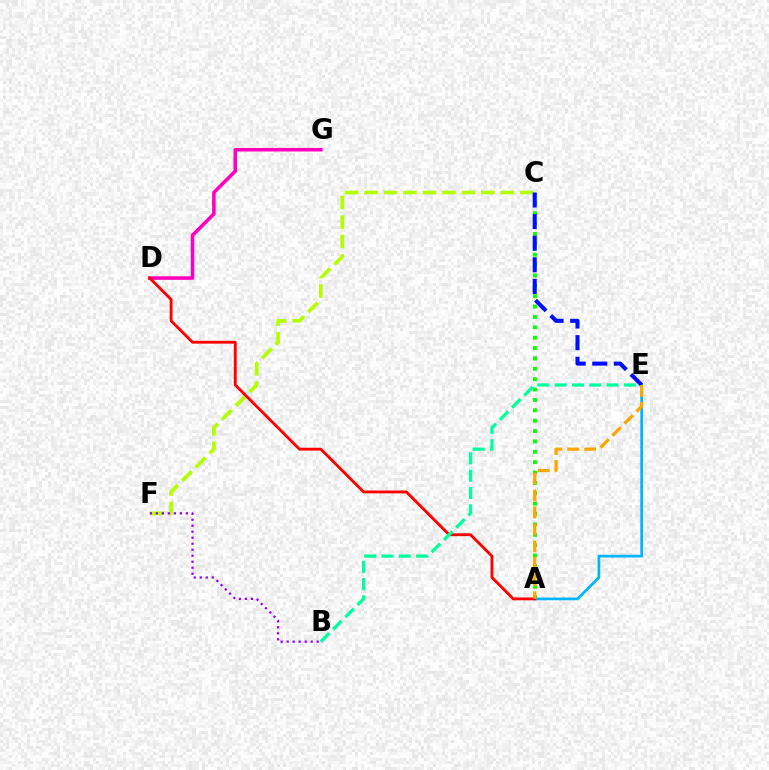{('A', 'C'): [{'color': '#08ff00', 'line_style': 'dotted', 'thickness': 2.82}], ('A', 'E'): [{'color': '#00b5ff', 'line_style': 'solid', 'thickness': 1.98}, {'color': '#ffa500', 'line_style': 'dashed', 'thickness': 2.3}], ('D', 'G'): [{'color': '#ff00bd', 'line_style': 'solid', 'thickness': 2.55}], ('C', 'F'): [{'color': '#b3ff00', 'line_style': 'dashed', 'thickness': 2.64}], ('B', 'F'): [{'color': '#9b00ff', 'line_style': 'dotted', 'thickness': 1.63}], ('A', 'D'): [{'color': '#ff0000', 'line_style': 'solid', 'thickness': 2.04}], ('B', 'E'): [{'color': '#00ff9d', 'line_style': 'dashed', 'thickness': 2.35}], ('C', 'E'): [{'color': '#0010ff', 'line_style': 'dashed', 'thickness': 2.94}]}